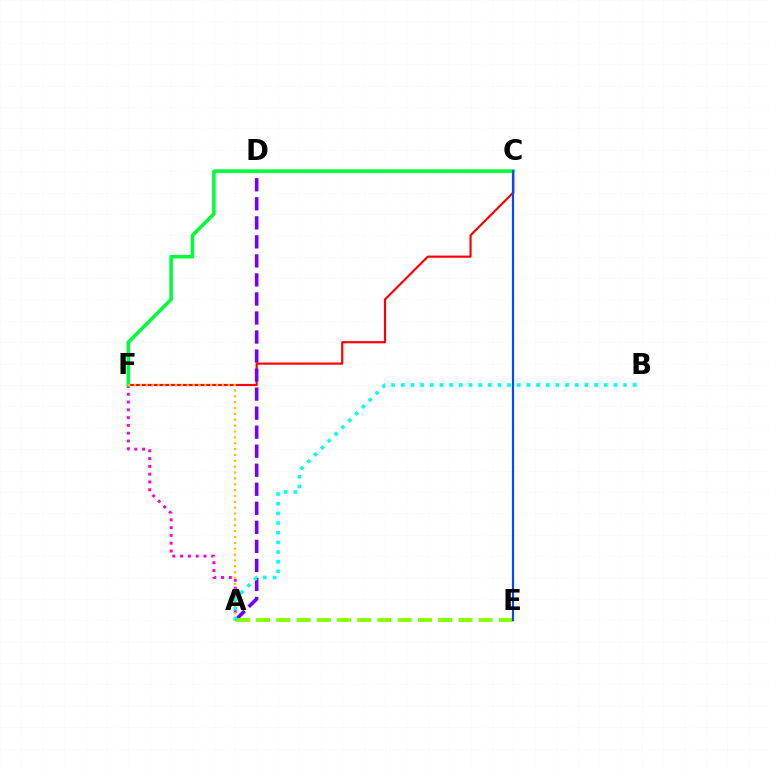{('A', 'F'): [{'color': '#ff00cf', 'line_style': 'dotted', 'thickness': 2.12}, {'color': '#ffbd00', 'line_style': 'dotted', 'thickness': 1.59}], ('C', 'F'): [{'color': '#ff0000', 'line_style': 'solid', 'thickness': 1.56}, {'color': '#00ff39', 'line_style': 'solid', 'thickness': 2.57}], ('A', 'D'): [{'color': '#7200ff', 'line_style': 'dashed', 'thickness': 2.59}], ('A', 'E'): [{'color': '#84ff00', 'line_style': 'dashed', 'thickness': 2.75}], ('C', 'E'): [{'color': '#004bff', 'line_style': 'solid', 'thickness': 1.55}], ('A', 'B'): [{'color': '#00fff6', 'line_style': 'dotted', 'thickness': 2.63}]}